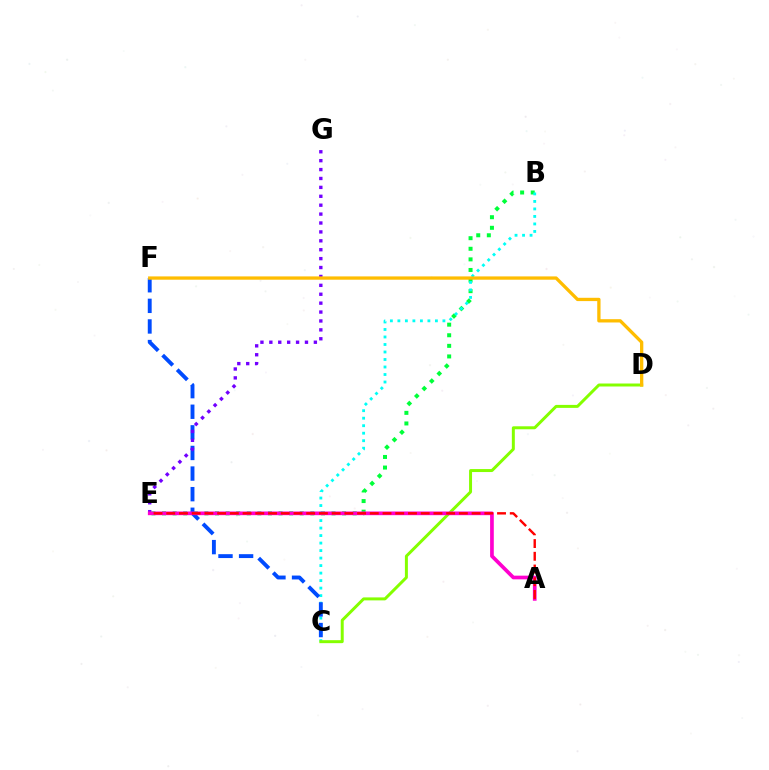{('B', 'E'): [{'color': '#00ff39', 'line_style': 'dotted', 'thickness': 2.88}], ('B', 'C'): [{'color': '#00fff6', 'line_style': 'dotted', 'thickness': 2.04}], ('C', 'D'): [{'color': '#84ff00', 'line_style': 'solid', 'thickness': 2.14}], ('C', 'F'): [{'color': '#004bff', 'line_style': 'dashed', 'thickness': 2.8}], ('E', 'G'): [{'color': '#7200ff', 'line_style': 'dotted', 'thickness': 2.42}], ('A', 'E'): [{'color': '#ff00cf', 'line_style': 'solid', 'thickness': 2.66}, {'color': '#ff0000', 'line_style': 'dashed', 'thickness': 1.73}], ('D', 'F'): [{'color': '#ffbd00', 'line_style': 'solid', 'thickness': 2.37}]}